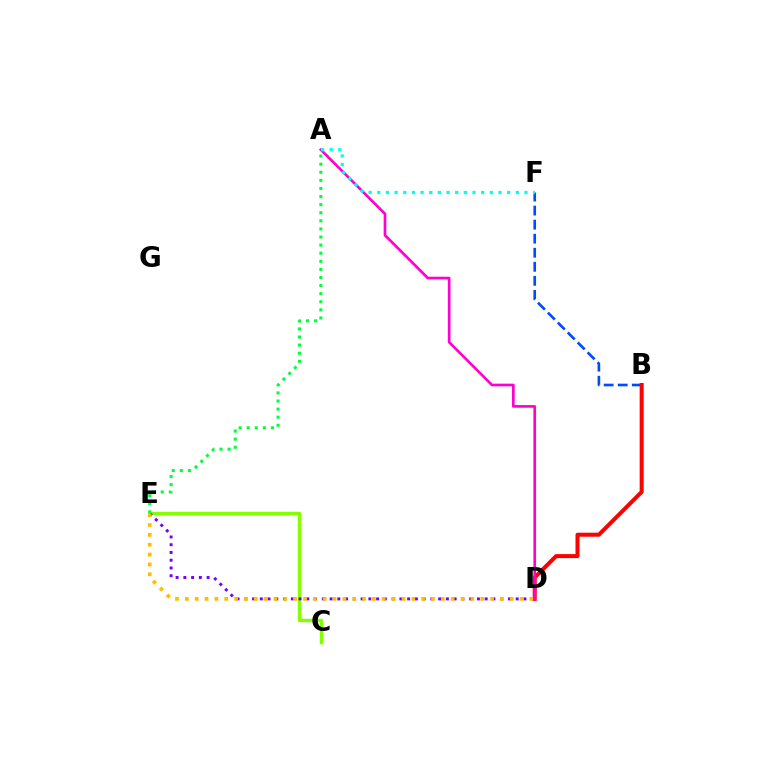{('B', 'F'): [{'color': '#004bff', 'line_style': 'dashed', 'thickness': 1.91}], ('B', 'D'): [{'color': '#ff0000', 'line_style': 'solid', 'thickness': 2.89}], ('C', 'E'): [{'color': '#84ff00', 'line_style': 'solid', 'thickness': 2.46}], ('A', 'D'): [{'color': '#ff00cf', 'line_style': 'solid', 'thickness': 1.93}], ('D', 'E'): [{'color': '#7200ff', 'line_style': 'dotted', 'thickness': 2.11}, {'color': '#ffbd00', 'line_style': 'dotted', 'thickness': 2.67}], ('A', 'F'): [{'color': '#00fff6', 'line_style': 'dotted', 'thickness': 2.35}], ('A', 'E'): [{'color': '#00ff39', 'line_style': 'dotted', 'thickness': 2.2}]}